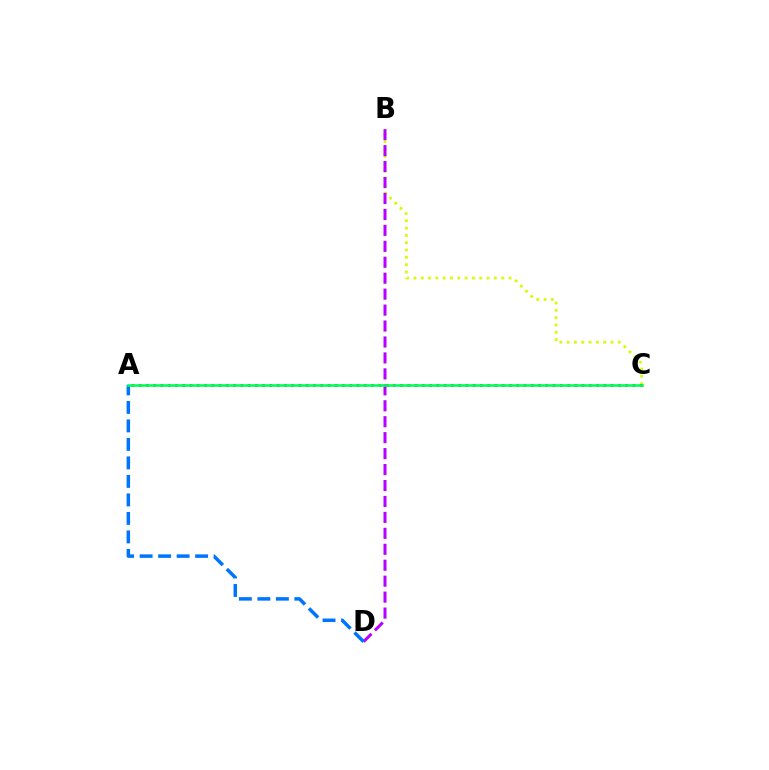{('B', 'C'): [{'color': '#d1ff00', 'line_style': 'dotted', 'thickness': 1.99}], ('A', 'C'): [{'color': '#ff0000', 'line_style': 'dotted', 'thickness': 1.97}, {'color': '#00ff5c', 'line_style': 'solid', 'thickness': 1.89}], ('B', 'D'): [{'color': '#b900ff', 'line_style': 'dashed', 'thickness': 2.17}], ('A', 'D'): [{'color': '#0074ff', 'line_style': 'dashed', 'thickness': 2.51}]}